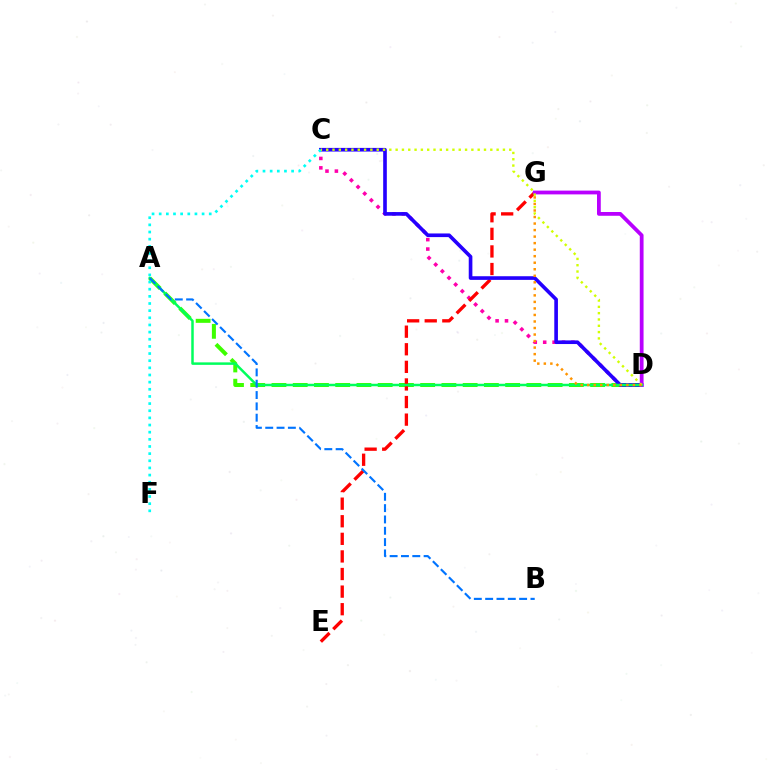{('A', 'D'): [{'color': '#3dff00', 'line_style': 'dashed', 'thickness': 2.89}, {'color': '#00ff5c', 'line_style': 'solid', 'thickness': 1.79}], ('C', 'D'): [{'color': '#ff00ac', 'line_style': 'dotted', 'thickness': 2.56}, {'color': '#2500ff', 'line_style': 'solid', 'thickness': 2.62}, {'color': '#d1ff00', 'line_style': 'dotted', 'thickness': 1.71}], ('E', 'G'): [{'color': '#ff0000', 'line_style': 'dashed', 'thickness': 2.39}], ('D', 'G'): [{'color': '#b900ff', 'line_style': 'solid', 'thickness': 2.72}, {'color': '#ff9400', 'line_style': 'dotted', 'thickness': 1.77}], ('A', 'B'): [{'color': '#0074ff', 'line_style': 'dashed', 'thickness': 1.54}], ('C', 'F'): [{'color': '#00fff6', 'line_style': 'dotted', 'thickness': 1.94}]}